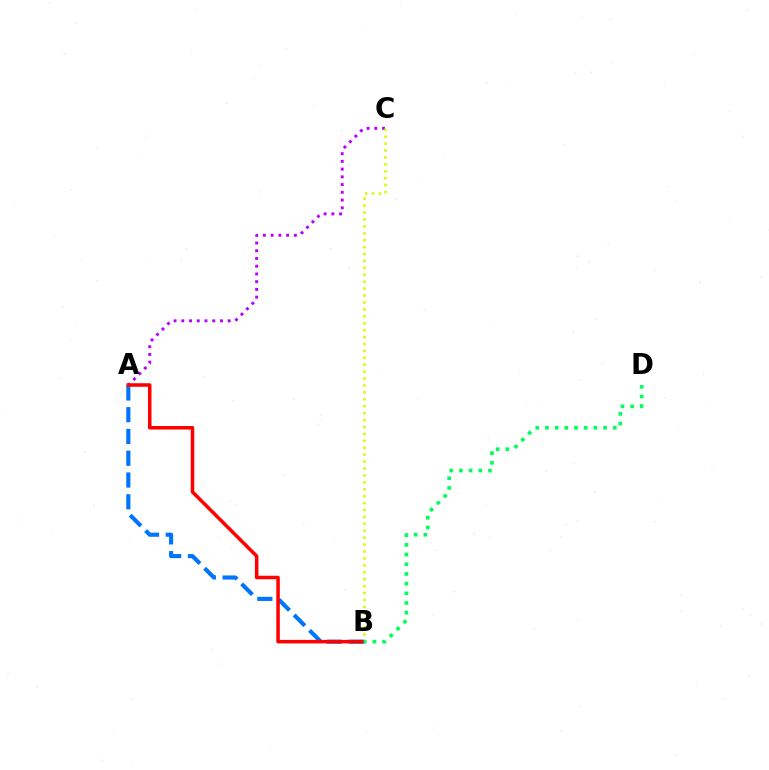{('A', 'B'): [{'color': '#0074ff', 'line_style': 'dashed', 'thickness': 2.96}, {'color': '#ff0000', 'line_style': 'solid', 'thickness': 2.54}], ('A', 'C'): [{'color': '#b900ff', 'line_style': 'dotted', 'thickness': 2.1}], ('B', 'C'): [{'color': '#d1ff00', 'line_style': 'dotted', 'thickness': 1.88}], ('B', 'D'): [{'color': '#00ff5c', 'line_style': 'dotted', 'thickness': 2.63}]}